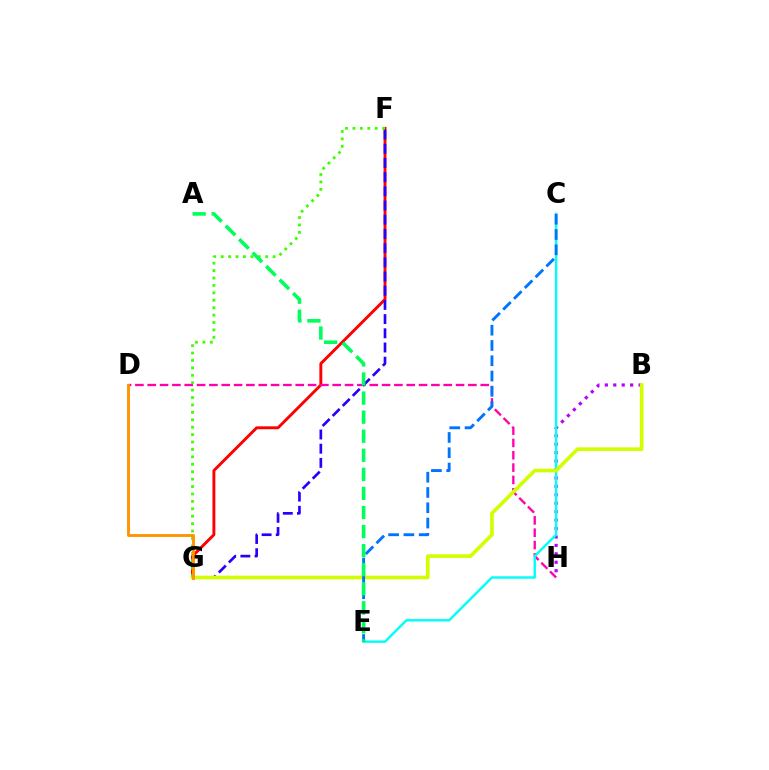{('F', 'G'): [{'color': '#ff0000', 'line_style': 'solid', 'thickness': 2.09}, {'color': '#2500ff', 'line_style': 'dashed', 'thickness': 1.93}, {'color': '#3dff00', 'line_style': 'dotted', 'thickness': 2.01}], ('B', 'H'): [{'color': '#b900ff', 'line_style': 'dotted', 'thickness': 2.29}], ('D', 'H'): [{'color': '#ff00ac', 'line_style': 'dashed', 'thickness': 1.68}], ('C', 'E'): [{'color': '#00fff6', 'line_style': 'solid', 'thickness': 1.74}, {'color': '#0074ff', 'line_style': 'dashed', 'thickness': 2.08}], ('B', 'G'): [{'color': '#d1ff00', 'line_style': 'solid', 'thickness': 2.61}], ('A', 'E'): [{'color': '#00ff5c', 'line_style': 'dashed', 'thickness': 2.59}], ('D', 'G'): [{'color': '#ff9400', 'line_style': 'solid', 'thickness': 2.08}]}